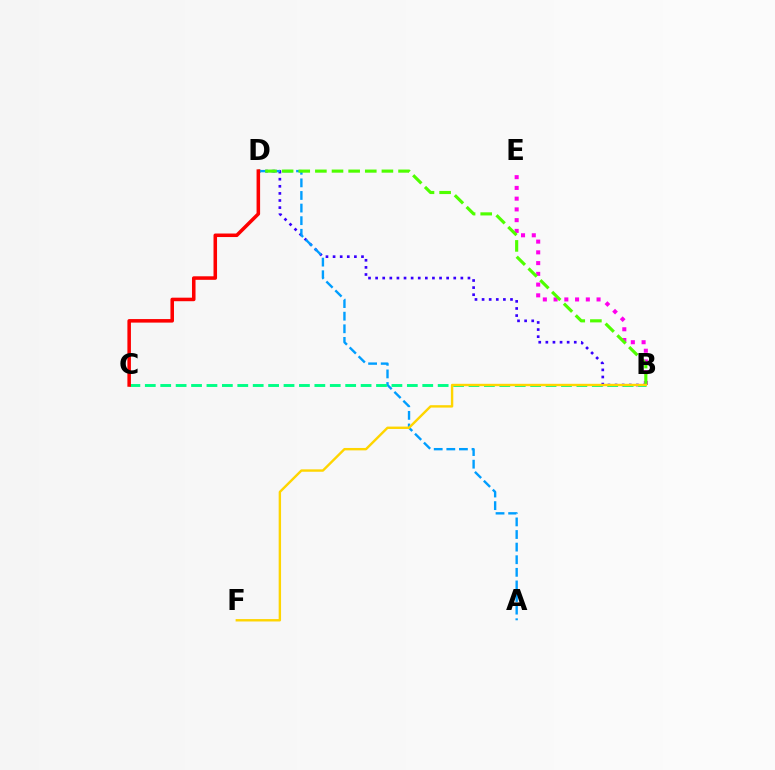{('B', 'D'): [{'color': '#3700ff', 'line_style': 'dotted', 'thickness': 1.93}, {'color': '#4fff00', 'line_style': 'dashed', 'thickness': 2.26}], ('A', 'D'): [{'color': '#009eff', 'line_style': 'dashed', 'thickness': 1.71}], ('B', 'E'): [{'color': '#ff00ed', 'line_style': 'dotted', 'thickness': 2.92}], ('B', 'C'): [{'color': '#00ff86', 'line_style': 'dashed', 'thickness': 2.09}], ('B', 'F'): [{'color': '#ffd500', 'line_style': 'solid', 'thickness': 1.73}], ('C', 'D'): [{'color': '#ff0000', 'line_style': 'solid', 'thickness': 2.55}]}